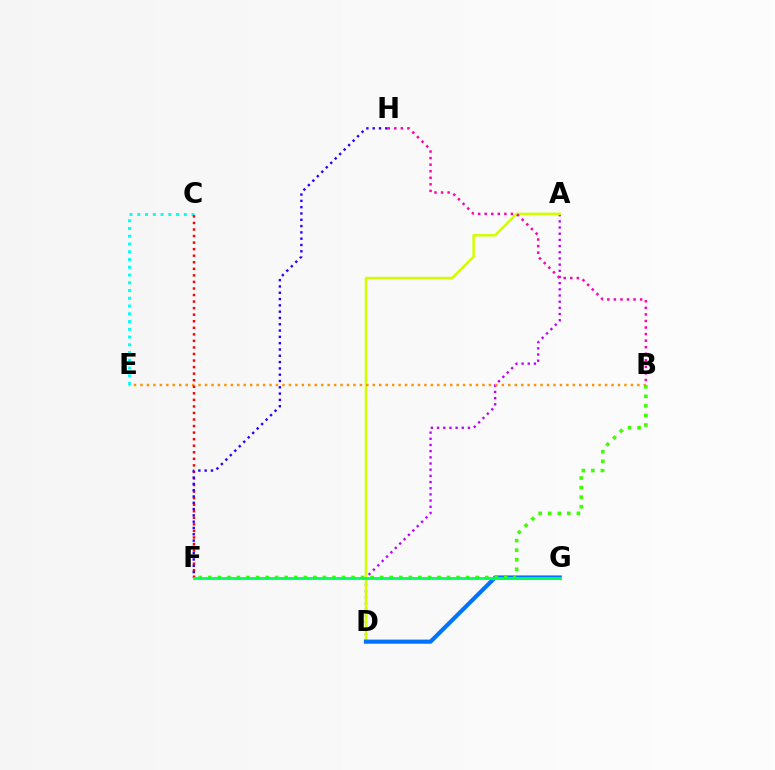{('A', 'D'): [{'color': '#b900ff', 'line_style': 'dotted', 'thickness': 1.68}, {'color': '#d1ff00', 'line_style': 'solid', 'thickness': 1.81}], ('C', 'E'): [{'color': '#00fff6', 'line_style': 'dotted', 'thickness': 2.11}], ('B', 'E'): [{'color': '#ff9400', 'line_style': 'dotted', 'thickness': 1.75}], ('C', 'F'): [{'color': '#ff0000', 'line_style': 'dotted', 'thickness': 1.78}], ('D', 'G'): [{'color': '#0074ff', 'line_style': 'solid', 'thickness': 2.99}], ('B', 'H'): [{'color': '#ff00ac', 'line_style': 'dotted', 'thickness': 1.78}], ('F', 'H'): [{'color': '#2500ff', 'line_style': 'dotted', 'thickness': 1.71}], ('B', 'F'): [{'color': '#3dff00', 'line_style': 'dotted', 'thickness': 2.59}], ('F', 'G'): [{'color': '#00ff5c', 'line_style': 'solid', 'thickness': 2.01}]}